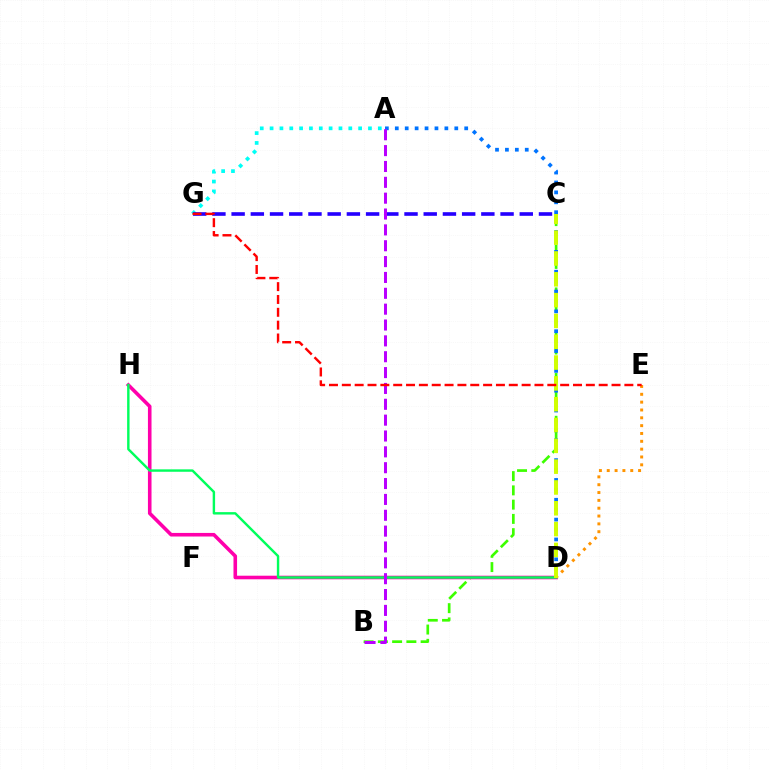{('B', 'C'): [{'color': '#3dff00', 'line_style': 'dashed', 'thickness': 1.94}], ('A', 'D'): [{'color': '#0074ff', 'line_style': 'dotted', 'thickness': 2.69}], ('A', 'G'): [{'color': '#00fff6', 'line_style': 'dotted', 'thickness': 2.67}], ('C', 'G'): [{'color': '#2500ff', 'line_style': 'dashed', 'thickness': 2.61}], ('D', 'H'): [{'color': '#ff00ac', 'line_style': 'solid', 'thickness': 2.58}, {'color': '#00ff5c', 'line_style': 'solid', 'thickness': 1.74}], ('D', 'E'): [{'color': '#ff9400', 'line_style': 'dotted', 'thickness': 2.13}], ('C', 'D'): [{'color': '#d1ff00', 'line_style': 'dashed', 'thickness': 2.83}], ('A', 'B'): [{'color': '#b900ff', 'line_style': 'dashed', 'thickness': 2.15}], ('E', 'G'): [{'color': '#ff0000', 'line_style': 'dashed', 'thickness': 1.74}]}